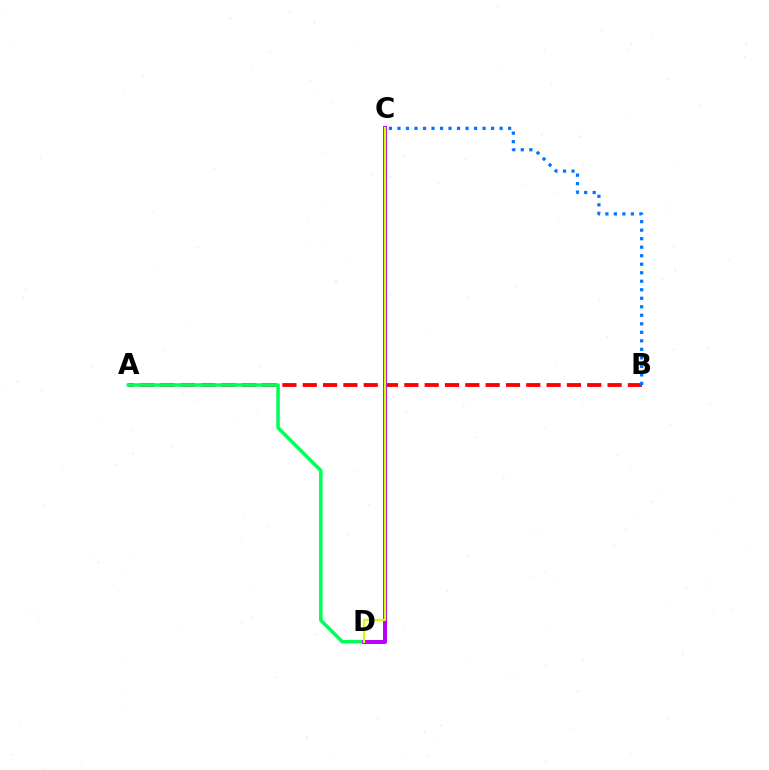{('A', 'B'): [{'color': '#ff0000', 'line_style': 'dashed', 'thickness': 2.76}], ('A', 'D'): [{'color': '#00ff5c', 'line_style': 'solid', 'thickness': 2.56}], ('C', 'D'): [{'color': '#b900ff', 'line_style': 'solid', 'thickness': 2.88}, {'color': '#d1ff00', 'line_style': 'solid', 'thickness': 1.6}], ('B', 'C'): [{'color': '#0074ff', 'line_style': 'dotted', 'thickness': 2.31}]}